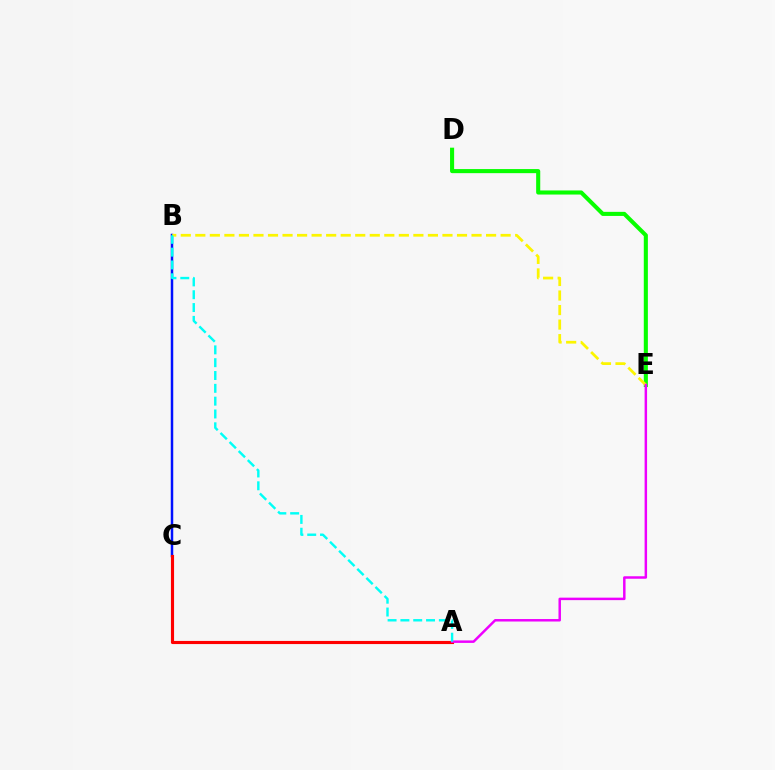{('B', 'C'): [{'color': '#0010ff', 'line_style': 'solid', 'thickness': 1.79}], ('A', 'C'): [{'color': '#ff0000', 'line_style': 'solid', 'thickness': 2.25}], ('D', 'E'): [{'color': '#08ff00', 'line_style': 'solid', 'thickness': 2.94}], ('B', 'E'): [{'color': '#fcf500', 'line_style': 'dashed', 'thickness': 1.98}], ('A', 'E'): [{'color': '#ee00ff', 'line_style': 'solid', 'thickness': 1.79}], ('A', 'B'): [{'color': '#00fff6', 'line_style': 'dashed', 'thickness': 1.74}]}